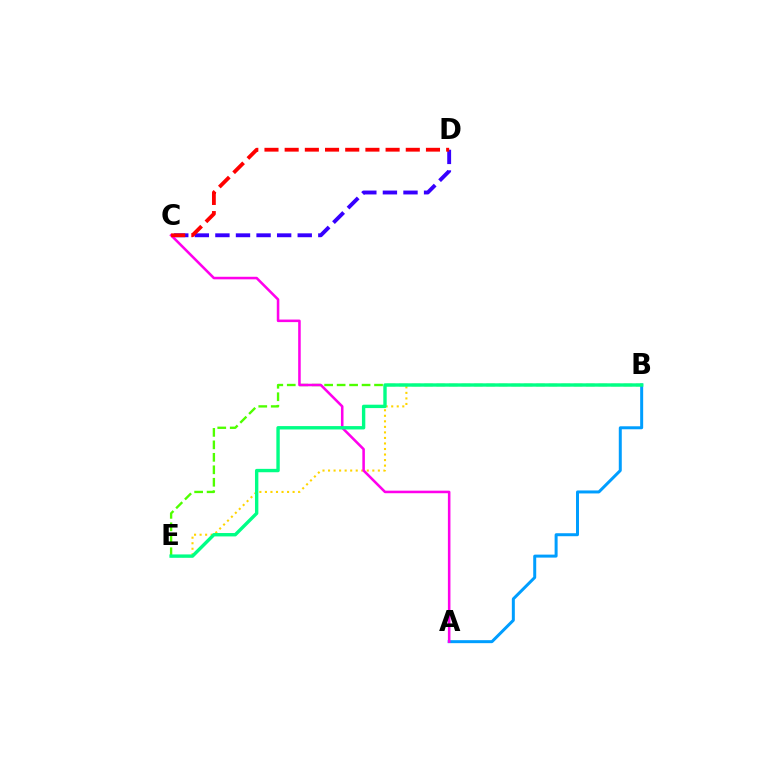{('A', 'B'): [{'color': '#009eff', 'line_style': 'solid', 'thickness': 2.15}], ('C', 'D'): [{'color': '#3700ff', 'line_style': 'dashed', 'thickness': 2.8}, {'color': '#ff0000', 'line_style': 'dashed', 'thickness': 2.74}], ('B', 'E'): [{'color': '#ffd500', 'line_style': 'dotted', 'thickness': 1.5}, {'color': '#4fff00', 'line_style': 'dashed', 'thickness': 1.69}, {'color': '#00ff86', 'line_style': 'solid', 'thickness': 2.44}], ('A', 'C'): [{'color': '#ff00ed', 'line_style': 'solid', 'thickness': 1.84}]}